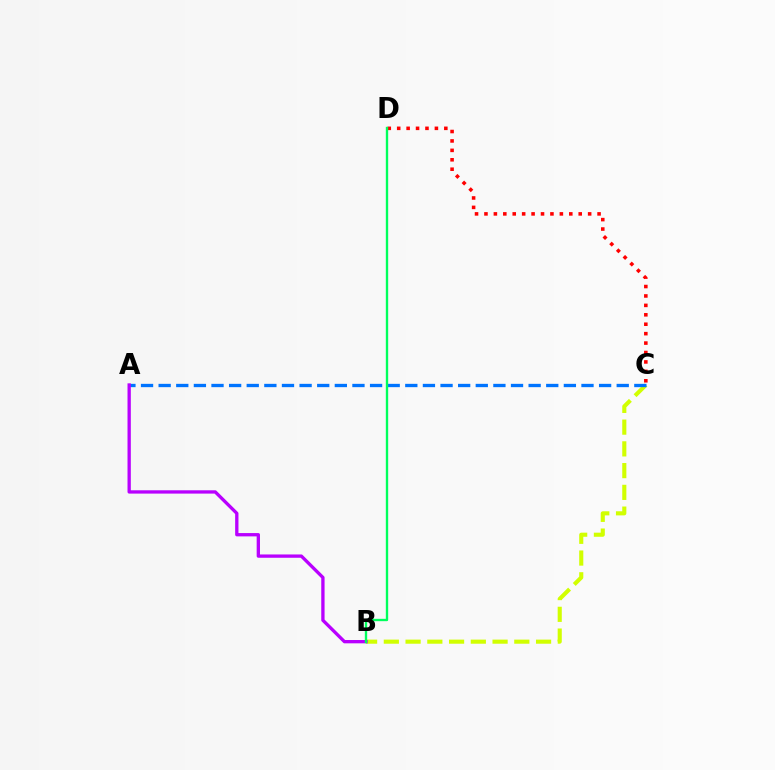{('B', 'C'): [{'color': '#d1ff00', 'line_style': 'dashed', 'thickness': 2.95}], ('C', 'D'): [{'color': '#ff0000', 'line_style': 'dotted', 'thickness': 2.56}], ('A', 'C'): [{'color': '#0074ff', 'line_style': 'dashed', 'thickness': 2.39}], ('A', 'B'): [{'color': '#b900ff', 'line_style': 'solid', 'thickness': 2.39}], ('B', 'D'): [{'color': '#00ff5c', 'line_style': 'solid', 'thickness': 1.7}]}